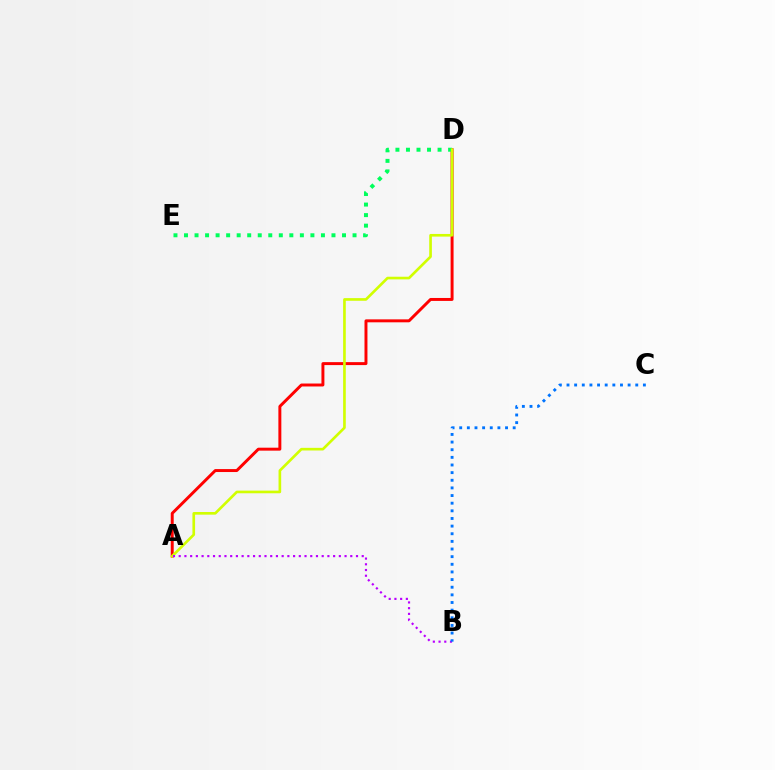{('A', 'D'): [{'color': '#ff0000', 'line_style': 'solid', 'thickness': 2.13}, {'color': '#d1ff00', 'line_style': 'solid', 'thickness': 1.91}], ('D', 'E'): [{'color': '#00ff5c', 'line_style': 'dotted', 'thickness': 2.86}], ('A', 'B'): [{'color': '#b900ff', 'line_style': 'dotted', 'thickness': 1.55}], ('B', 'C'): [{'color': '#0074ff', 'line_style': 'dotted', 'thickness': 2.08}]}